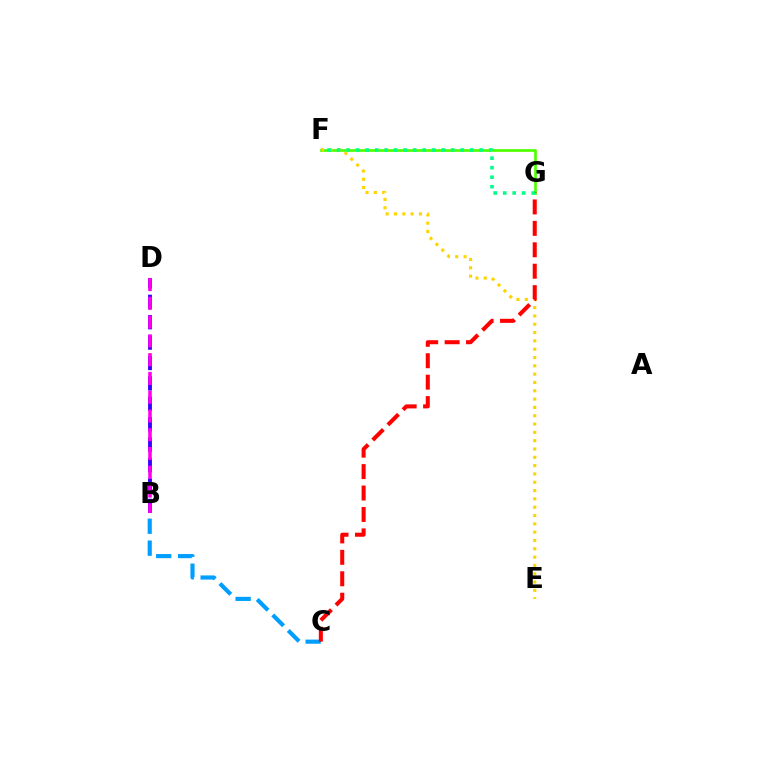{('F', 'G'): [{'color': '#4fff00', 'line_style': 'solid', 'thickness': 1.94}, {'color': '#00ff86', 'line_style': 'dotted', 'thickness': 2.58}], ('B', 'C'): [{'color': '#009eff', 'line_style': 'dashed', 'thickness': 2.98}], ('B', 'D'): [{'color': '#3700ff', 'line_style': 'dashed', 'thickness': 2.77}, {'color': '#ff00ed', 'line_style': 'dashed', 'thickness': 2.55}], ('E', 'F'): [{'color': '#ffd500', 'line_style': 'dotted', 'thickness': 2.26}], ('C', 'G'): [{'color': '#ff0000', 'line_style': 'dashed', 'thickness': 2.91}]}